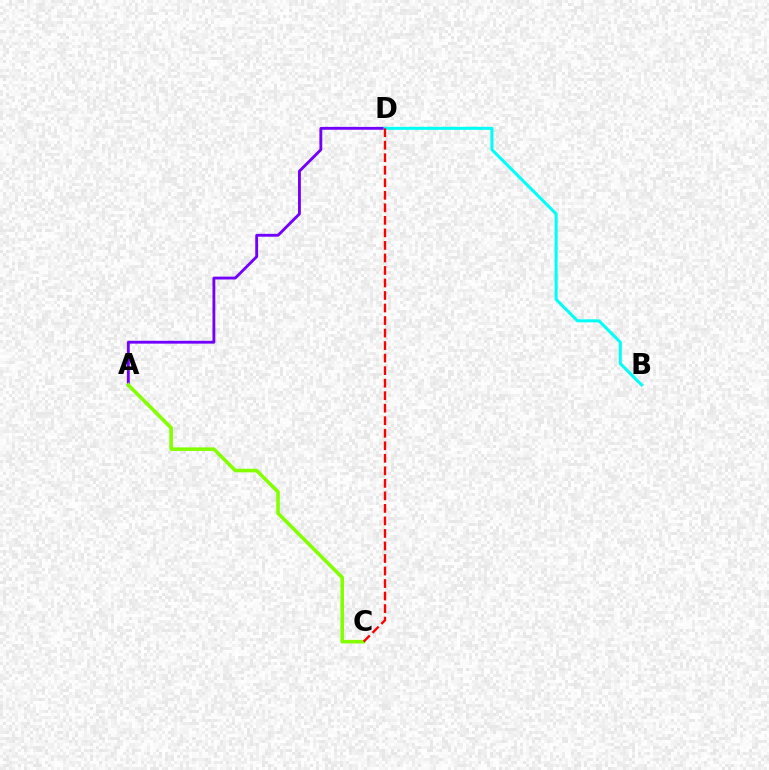{('A', 'D'): [{'color': '#7200ff', 'line_style': 'solid', 'thickness': 2.05}], ('B', 'D'): [{'color': '#00fff6', 'line_style': 'solid', 'thickness': 2.19}], ('A', 'C'): [{'color': '#84ff00', 'line_style': 'solid', 'thickness': 2.58}], ('C', 'D'): [{'color': '#ff0000', 'line_style': 'dashed', 'thickness': 1.7}]}